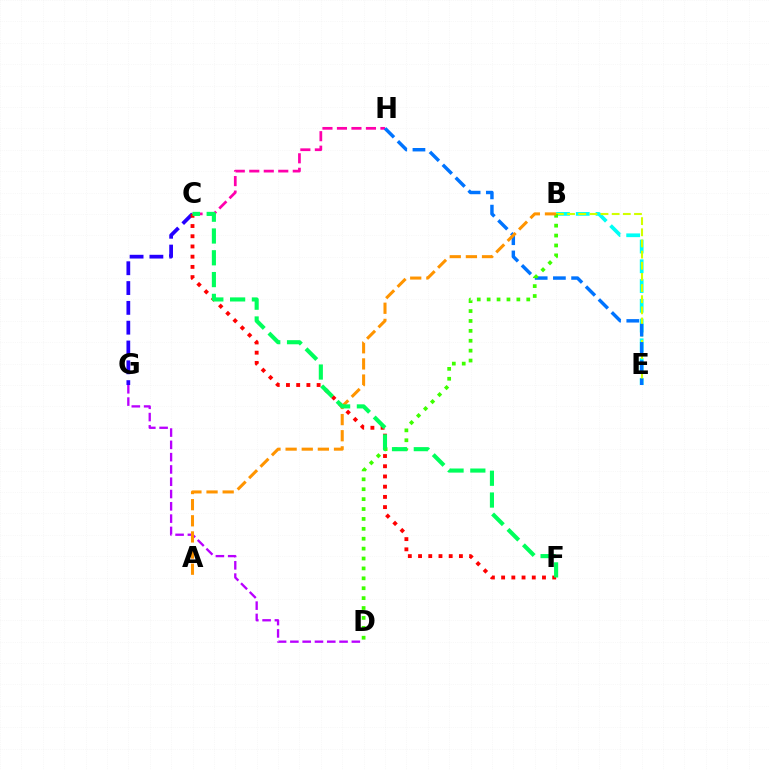{('D', 'G'): [{'color': '#b900ff', 'line_style': 'dashed', 'thickness': 1.67}], ('C', 'H'): [{'color': '#ff00ac', 'line_style': 'dashed', 'thickness': 1.97}], ('C', 'G'): [{'color': '#2500ff', 'line_style': 'dashed', 'thickness': 2.69}], ('C', 'F'): [{'color': '#ff0000', 'line_style': 'dotted', 'thickness': 2.78}, {'color': '#00ff5c', 'line_style': 'dashed', 'thickness': 2.96}], ('B', 'E'): [{'color': '#00fff6', 'line_style': 'dashed', 'thickness': 2.68}, {'color': '#d1ff00', 'line_style': 'dashed', 'thickness': 1.52}], ('E', 'H'): [{'color': '#0074ff', 'line_style': 'dashed', 'thickness': 2.48}], ('B', 'D'): [{'color': '#3dff00', 'line_style': 'dotted', 'thickness': 2.69}], ('A', 'B'): [{'color': '#ff9400', 'line_style': 'dashed', 'thickness': 2.19}]}